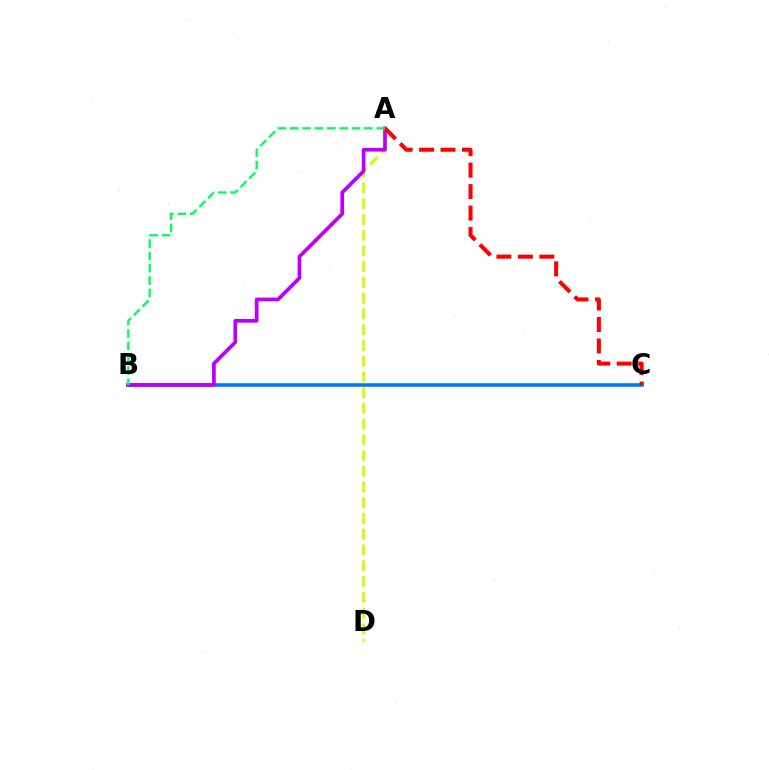{('B', 'C'): [{'color': '#0074ff', 'line_style': 'solid', 'thickness': 2.57}], ('A', 'D'): [{'color': '#d1ff00', 'line_style': 'dashed', 'thickness': 2.14}], ('A', 'B'): [{'color': '#b900ff', 'line_style': 'solid', 'thickness': 2.67}, {'color': '#00ff5c', 'line_style': 'dashed', 'thickness': 1.68}], ('A', 'C'): [{'color': '#ff0000', 'line_style': 'dashed', 'thickness': 2.92}]}